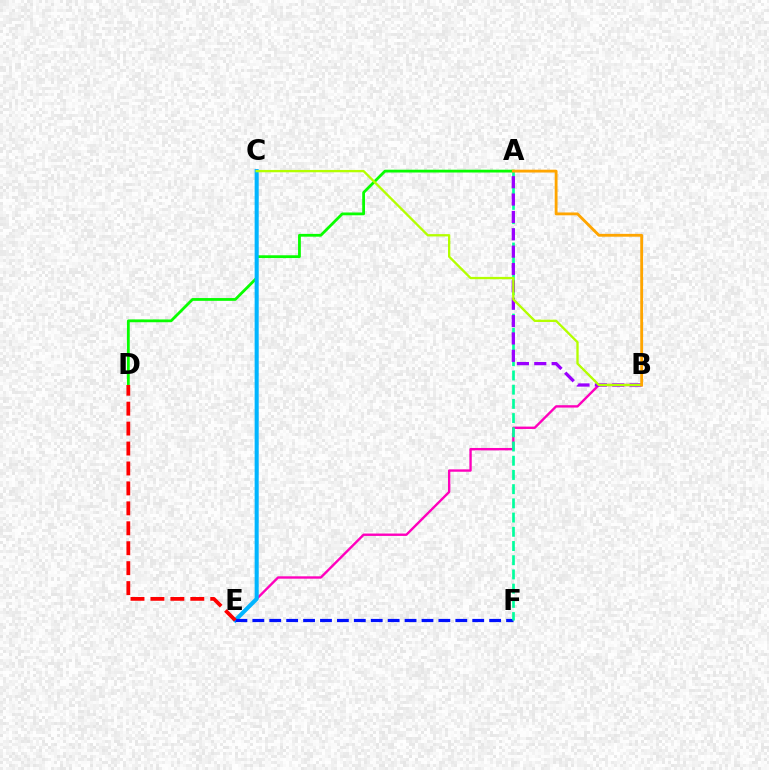{('B', 'E'): [{'color': '#ff00bd', 'line_style': 'solid', 'thickness': 1.72}], ('A', 'D'): [{'color': '#08ff00', 'line_style': 'solid', 'thickness': 2.01}], ('C', 'E'): [{'color': '#00b5ff', 'line_style': 'solid', 'thickness': 2.93}], ('E', 'F'): [{'color': '#0010ff', 'line_style': 'dashed', 'thickness': 2.3}], ('A', 'F'): [{'color': '#00ff9d', 'line_style': 'dashed', 'thickness': 1.93}], ('D', 'E'): [{'color': '#ff0000', 'line_style': 'dashed', 'thickness': 2.71}], ('A', 'B'): [{'color': '#9b00ff', 'line_style': 'dashed', 'thickness': 2.36}, {'color': '#ffa500', 'line_style': 'solid', 'thickness': 2.04}], ('B', 'C'): [{'color': '#b3ff00', 'line_style': 'solid', 'thickness': 1.68}]}